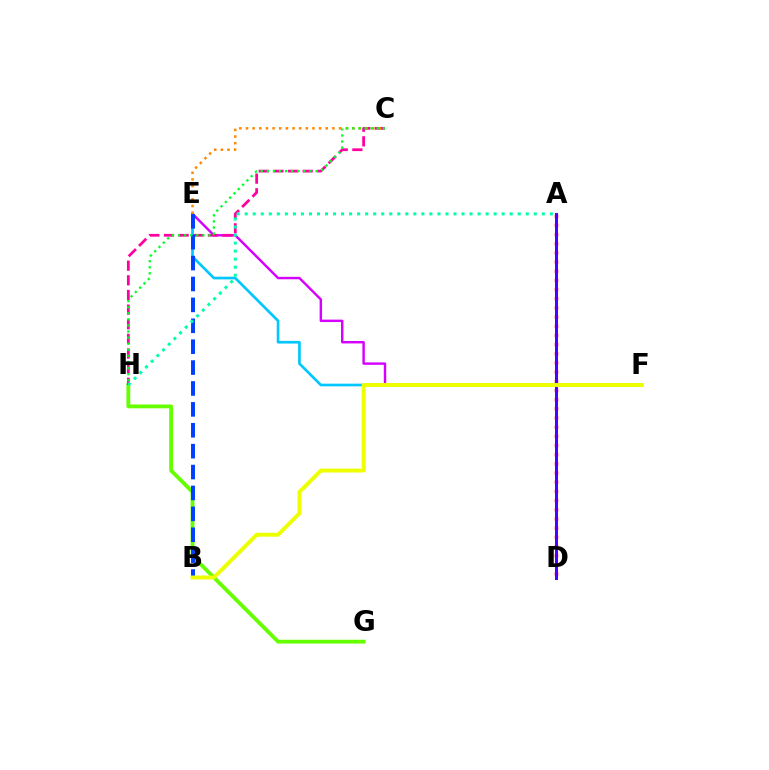{('G', 'H'): [{'color': '#66ff00', 'line_style': 'solid', 'thickness': 2.76}], ('E', 'F'): [{'color': '#d600ff', 'line_style': 'solid', 'thickness': 1.75}, {'color': '#00c7ff', 'line_style': 'solid', 'thickness': 1.92}], ('A', 'D'): [{'color': '#ff0000', 'line_style': 'dotted', 'thickness': 2.49}, {'color': '#4f00ff', 'line_style': 'solid', 'thickness': 2.16}], ('C', 'H'): [{'color': '#ff00a0', 'line_style': 'dashed', 'thickness': 1.99}, {'color': '#00ff27', 'line_style': 'dotted', 'thickness': 1.66}], ('B', 'E'): [{'color': '#003fff', 'line_style': 'dashed', 'thickness': 2.84}], ('A', 'H'): [{'color': '#00ffaf', 'line_style': 'dotted', 'thickness': 2.18}], ('C', 'E'): [{'color': '#ff8800', 'line_style': 'dotted', 'thickness': 1.81}], ('B', 'F'): [{'color': '#eeff00', 'line_style': 'solid', 'thickness': 2.82}]}